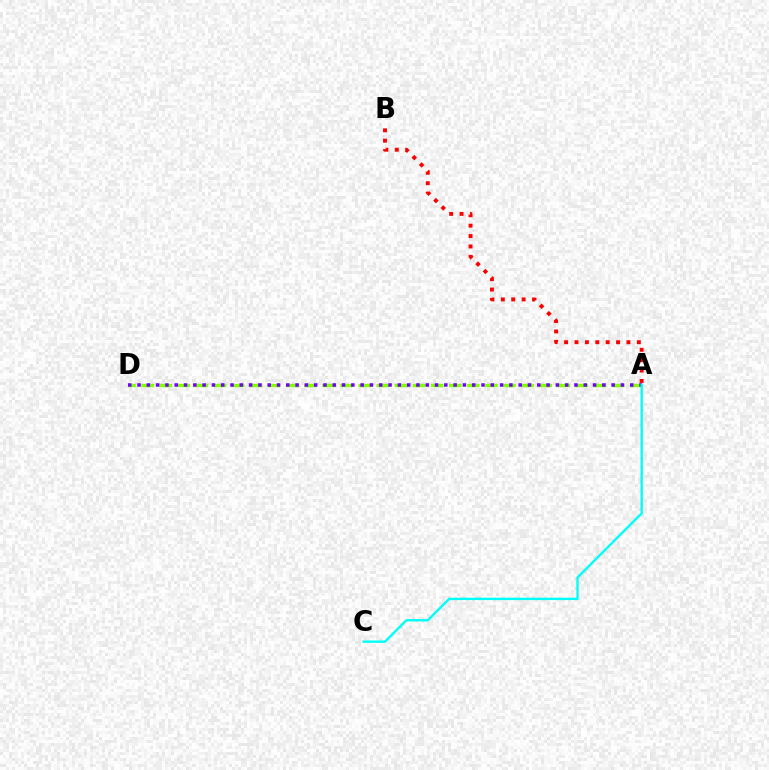{('A', 'D'): [{'color': '#84ff00', 'line_style': 'dashed', 'thickness': 2.46}, {'color': '#7200ff', 'line_style': 'dotted', 'thickness': 2.53}], ('A', 'B'): [{'color': '#ff0000', 'line_style': 'dotted', 'thickness': 2.82}], ('A', 'C'): [{'color': '#00fff6', 'line_style': 'solid', 'thickness': 1.71}]}